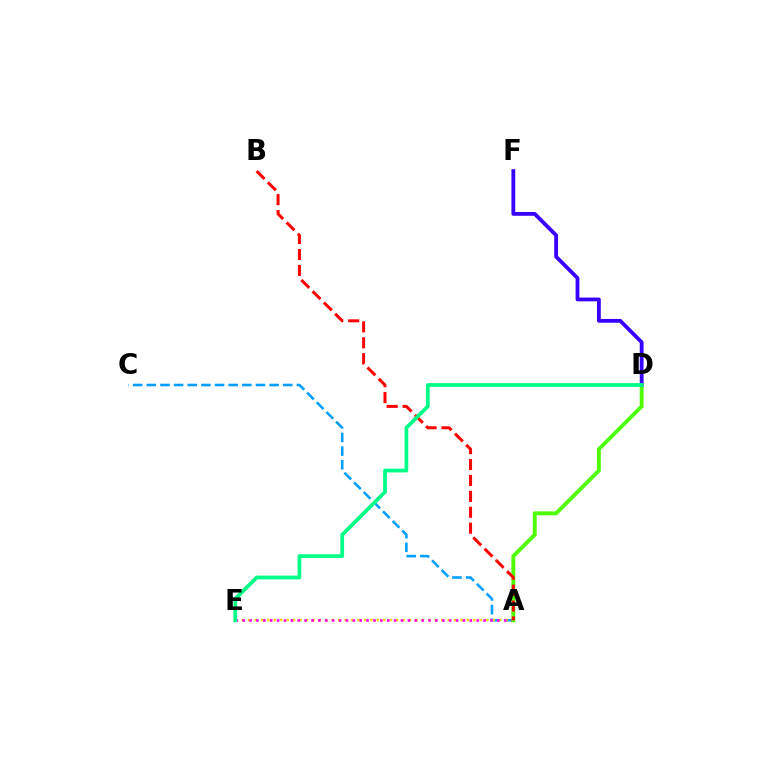{('A', 'C'): [{'color': '#009eff', 'line_style': 'dashed', 'thickness': 1.85}], ('A', 'E'): [{'color': '#ffd500', 'line_style': 'dotted', 'thickness': 1.75}, {'color': '#ff00ed', 'line_style': 'dotted', 'thickness': 1.87}], ('A', 'D'): [{'color': '#4fff00', 'line_style': 'solid', 'thickness': 2.8}], ('A', 'B'): [{'color': '#ff0000', 'line_style': 'dashed', 'thickness': 2.16}], ('D', 'F'): [{'color': '#3700ff', 'line_style': 'solid', 'thickness': 2.73}], ('D', 'E'): [{'color': '#00ff86', 'line_style': 'solid', 'thickness': 2.7}]}